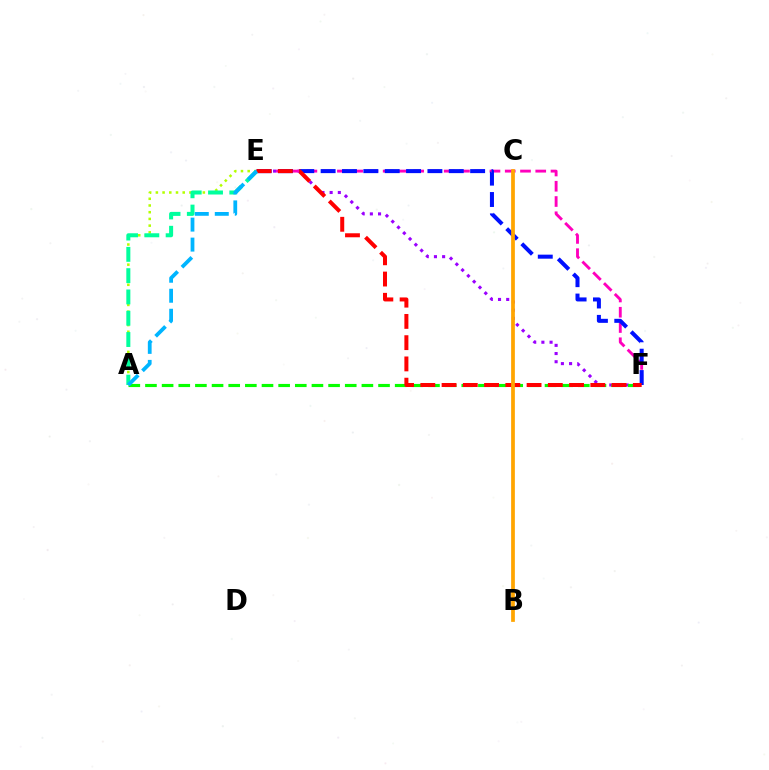{('A', 'E'): [{'color': '#b3ff00', 'line_style': 'dotted', 'thickness': 1.82}, {'color': '#00ff9d', 'line_style': 'dashed', 'thickness': 2.89}, {'color': '#00b5ff', 'line_style': 'dashed', 'thickness': 2.72}], ('E', 'F'): [{'color': '#9b00ff', 'line_style': 'dotted', 'thickness': 2.22}, {'color': '#ff00bd', 'line_style': 'dashed', 'thickness': 2.07}, {'color': '#0010ff', 'line_style': 'dashed', 'thickness': 2.9}, {'color': '#ff0000', 'line_style': 'dashed', 'thickness': 2.89}], ('A', 'F'): [{'color': '#08ff00', 'line_style': 'dashed', 'thickness': 2.26}], ('B', 'C'): [{'color': '#ffa500', 'line_style': 'solid', 'thickness': 2.69}]}